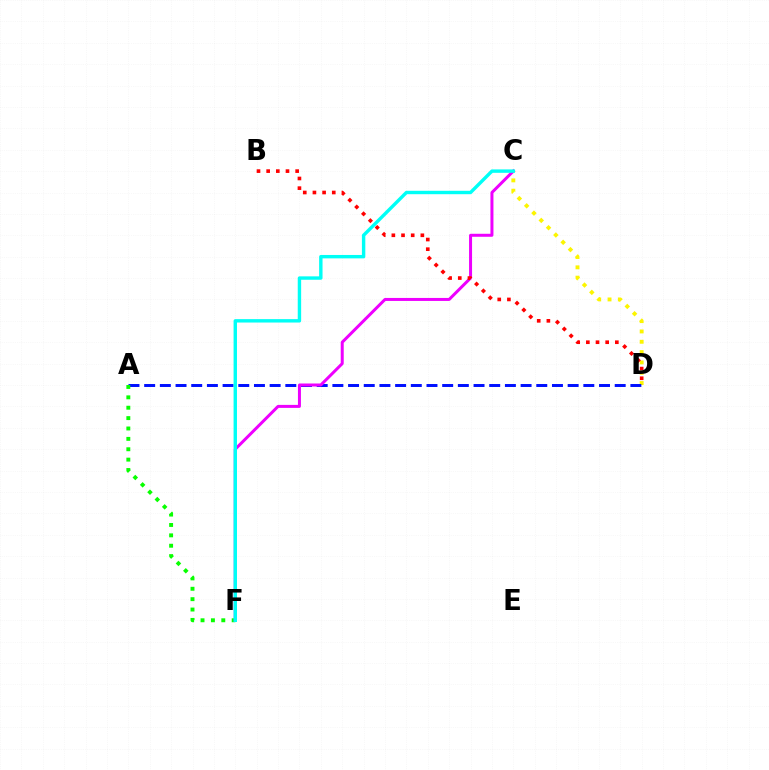{('C', 'D'): [{'color': '#fcf500', 'line_style': 'dotted', 'thickness': 2.8}], ('A', 'D'): [{'color': '#0010ff', 'line_style': 'dashed', 'thickness': 2.13}], ('A', 'F'): [{'color': '#08ff00', 'line_style': 'dotted', 'thickness': 2.82}], ('C', 'F'): [{'color': '#ee00ff', 'line_style': 'solid', 'thickness': 2.16}, {'color': '#00fff6', 'line_style': 'solid', 'thickness': 2.45}], ('B', 'D'): [{'color': '#ff0000', 'line_style': 'dotted', 'thickness': 2.63}]}